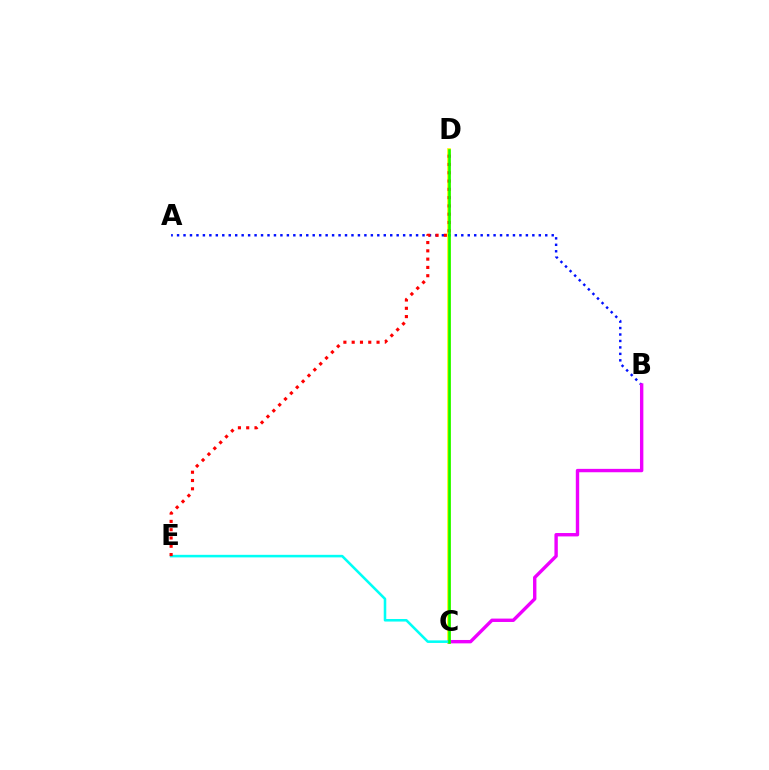{('C', 'D'): [{'color': '#fcf500', 'line_style': 'solid', 'thickness': 2.63}, {'color': '#08ff00', 'line_style': 'solid', 'thickness': 1.85}], ('A', 'B'): [{'color': '#0010ff', 'line_style': 'dotted', 'thickness': 1.76}], ('B', 'C'): [{'color': '#ee00ff', 'line_style': 'solid', 'thickness': 2.44}], ('C', 'E'): [{'color': '#00fff6', 'line_style': 'solid', 'thickness': 1.84}], ('D', 'E'): [{'color': '#ff0000', 'line_style': 'dotted', 'thickness': 2.25}]}